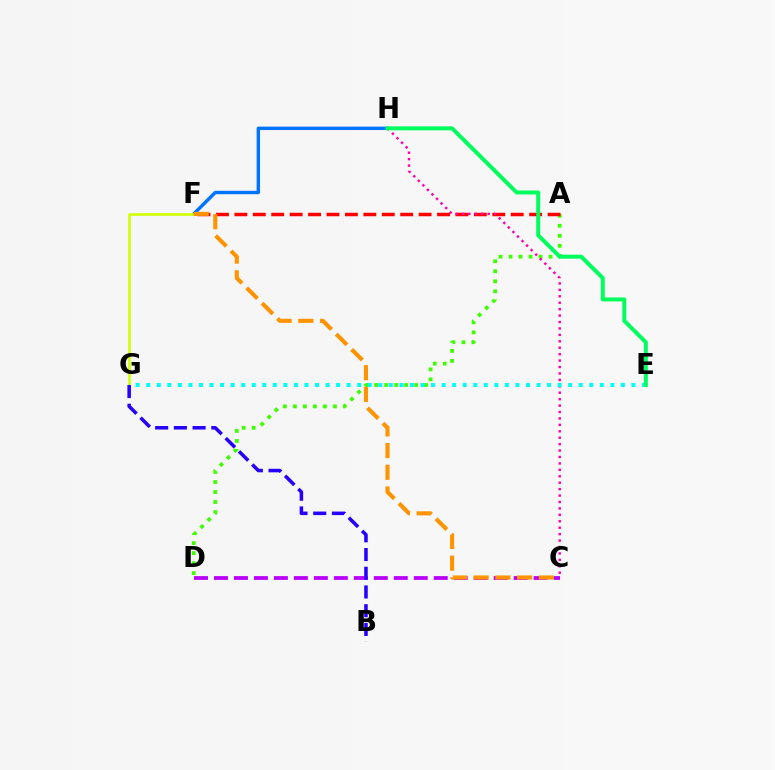{('A', 'D'): [{'color': '#3dff00', 'line_style': 'dotted', 'thickness': 2.72}], ('F', 'H'): [{'color': '#0074ff', 'line_style': 'solid', 'thickness': 2.46}], ('A', 'F'): [{'color': '#ff0000', 'line_style': 'dashed', 'thickness': 2.5}], ('C', 'D'): [{'color': '#b900ff', 'line_style': 'dashed', 'thickness': 2.71}], ('F', 'G'): [{'color': '#d1ff00', 'line_style': 'solid', 'thickness': 1.84}], ('C', 'H'): [{'color': '#ff00ac', 'line_style': 'dotted', 'thickness': 1.75}], ('E', 'G'): [{'color': '#00fff6', 'line_style': 'dotted', 'thickness': 2.87}], ('C', 'F'): [{'color': '#ff9400', 'line_style': 'dashed', 'thickness': 2.95}], ('E', 'H'): [{'color': '#00ff5c', 'line_style': 'solid', 'thickness': 2.86}], ('B', 'G'): [{'color': '#2500ff', 'line_style': 'dashed', 'thickness': 2.54}]}